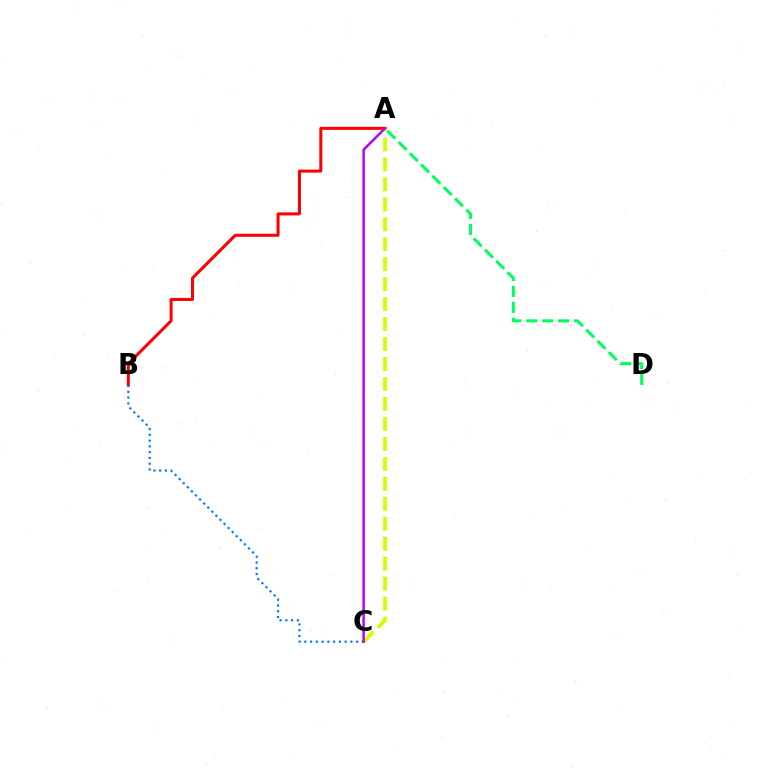{('A', 'B'): [{'color': '#ff0000', 'line_style': 'solid', 'thickness': 2.18}], ('A', 'C'): [{'color': '#d1ff00', 'line_style': 'dashed', 'thickness': 2.71}, {'color': '#b900ff', 'line_style': 'solid', 'thickness': 1.79}], ('B', 'C'): [{'color': '#0074ff', 'line_style': 'dotted', 'thickness': 1.57}], ('A', 'D'): [{'color': '#00ff5c', 'line_style': 'dashed', 'thickness': 2.17}]}